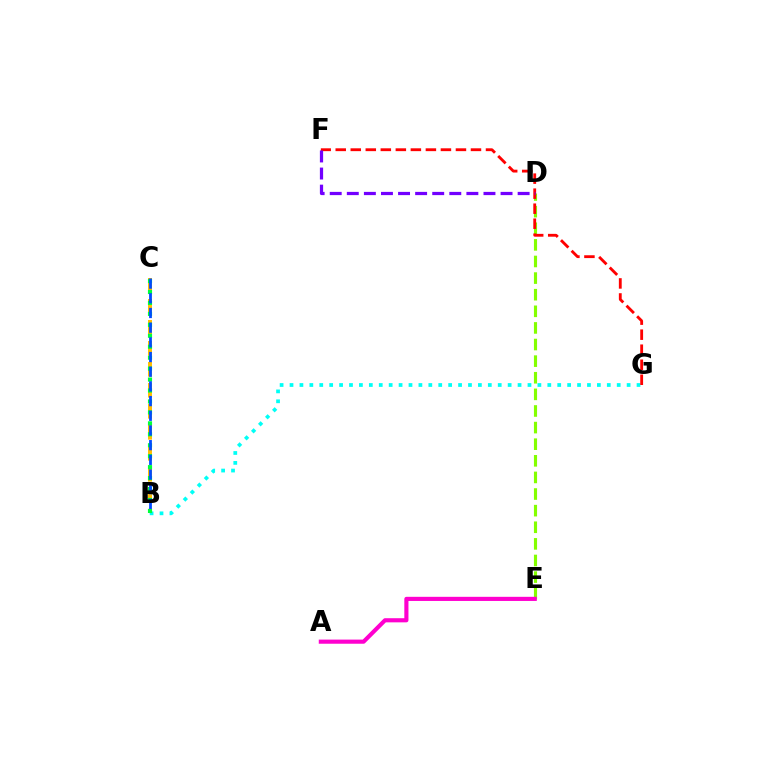{('D', 'E'): [{'color': '#84ff00', 'line_style': 'dashed', 'thickness': 2.26}], ('B', 'C'): [{'color': '#ffbd00', 'line_style': 'dashed', 'thickness': 2.85}, {'color': '#00ff39', 'line_style': 'dotted', 'thickness': 2.97}, {'color': '#004bff', 'line_style': 'dashed', 'thickness': 1.99}], ('B', 'G'): [{'color': '#00fff6', 'line_style': 'dotted', 'thickness': 2.69}], ('F', 'G'): [{'color': '#ff0000', 'line_style': 'dashed', 'thickness': 2.04}], ('D', 'F'): [{'color': '#7200ff', 'line_style': 'dashed', 'thickness': 2.32}], ('A', 'E'): [{'color': '#ff00cf', 'line_style': 'solid', 'thickness': 2.98}]}